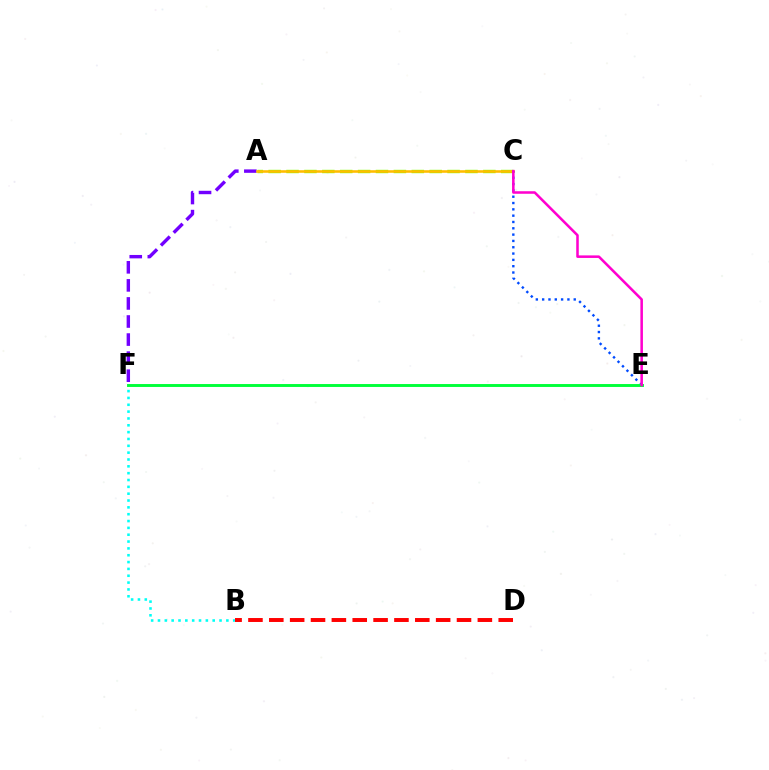{('A', 'C'): [{'color': '#84ff00', 'line_style': 'dashed', 'thickness': 2.43}, {'color': '#ffbd00', 'line_style': 'solid', 'thickness': 1.86}], ('B', 'F'): [{'color': '#00fff6', 'line_style': 'dotted', 'thickness': 1.86}], ('B', 'D'): [{'color': '#ff0000', 'line_style': 'dashed', 'thickness': 2.83}], ('A', 'F'): [{'color': '#7200ff', 'line_style': 'dashed', 'thickness': 2.45}], ('C', 'E'): [{'color': '#004bff', 'line_style': 'dotted', 'thickness': 1.72}, {'color': '#ff00cf', 'line_style': 'solid', 'thickness': 1.83}], ('E', 'F'): [{'color': '#00ff39', 'line_style': 'solid', 'thickness': 2.1}]}